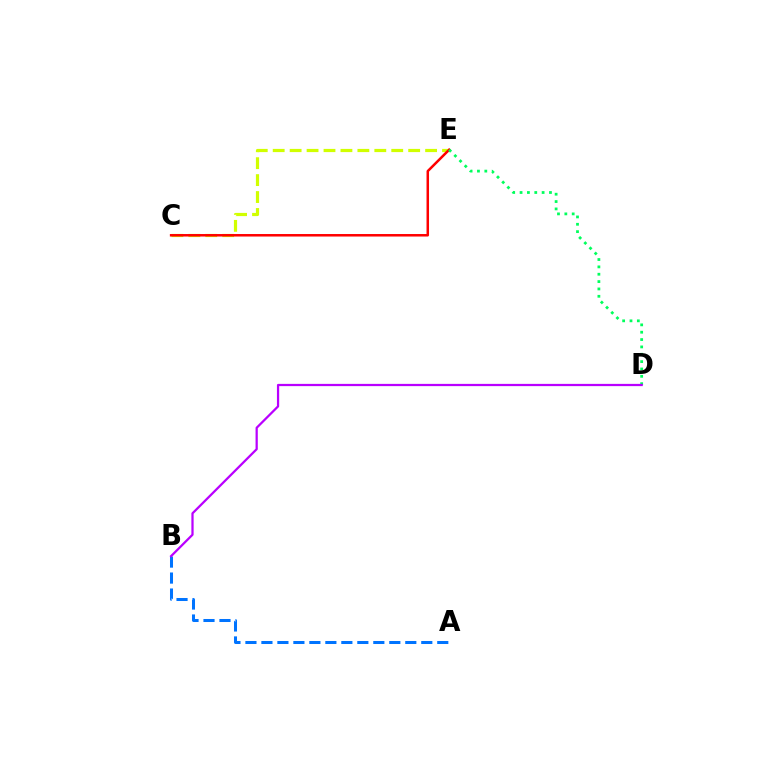{('C', 'E'): [{'color': '#d1ff00', 'line_style': 'dashed', 'thickness': 2.3}, {'color': '#ff0000', 'line_style': 'solid', 'thickness': 1.8}], ('D', 'E'): [{'color': '#00ff5c', 'line_style': 'dotted', 'thickness': 2.0}], ('A', 'B'): [{'color': '#0074ff', 'line_style': 'dashed', 'thickness': 2.17}], ('B', 'D'): [{'color': '#b900ff', 'line_style': 'solid', 'thickness': 1.61}]}